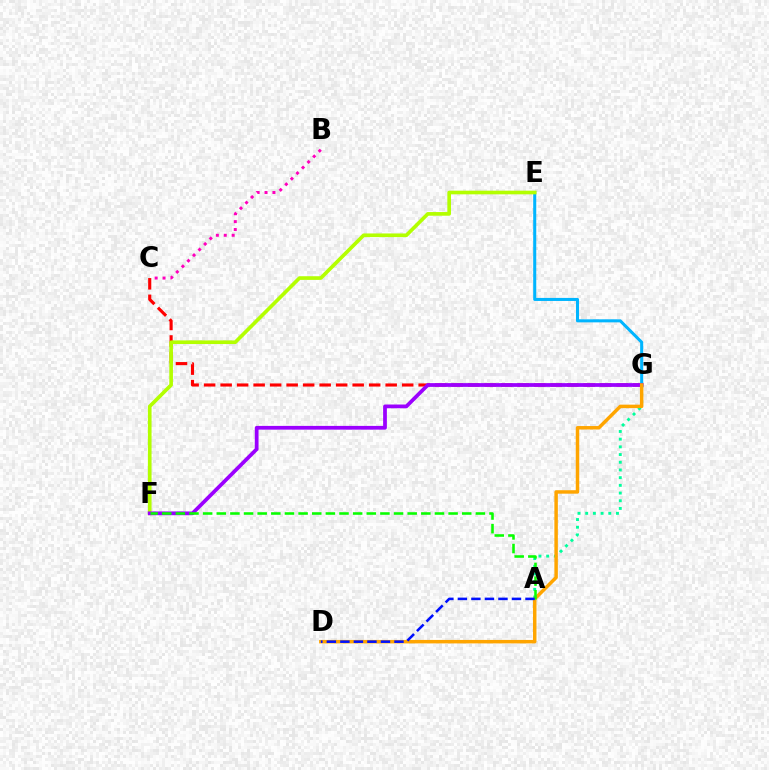{('C', 'G'): [{'color': '#ff0000', 'line_style': 'dashed', 'thickness': 2.24}], ('E', 'G'): [{'color': '#00b5ff', 'line_style': 'solid', 'thickness': 2.19}], ('E', 'F'): [{'color': '#b3ff00', 'line_style': 'solid', 'thickness': 2.63}], ('F', 'G'): [{'color': '#9b00ff', 'line_style': 'solid', 'thickness': 2.7}], ('A', 'G'): [{'color': '#00ff9d', 'line_style': 'dotted', 'thickness': 2.09}], ('D', 'G'): [{'color': '#ffa500', 'line_style': 'solid', 'thickness': 2.5}], ('B', 'C'): [{'color': '#ff00bd', 'line_style': 'dotted', 'thickness': 2.14}], ('A', 'F'): [{'color': '#08ff00', 'line_style': 'dashed', 'thickness': 1.85}], ('A', 'D'): [{'color': '#0010ff', 'line_style': 'dashed', 'thickness': 1.84}]}